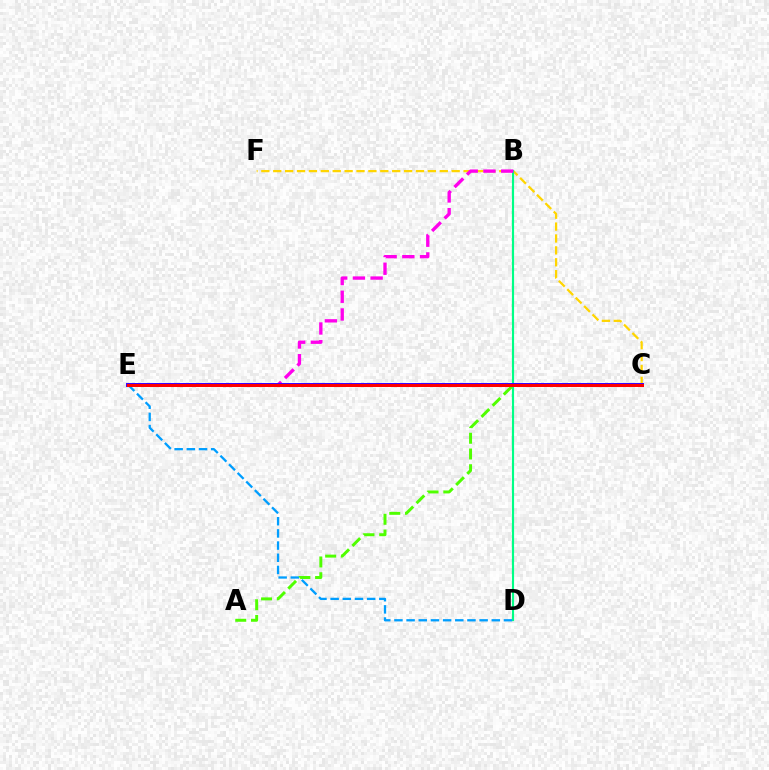{('C', 'F'): [{'color': '#ffd500', 'line_style': 'dashed', 'thickness': 1.62}], ('B', 'D'): [{'color': '#00ff86', 'line_style': 'solid', 'thickness': 1.55}], ('D', 'E'): [{'color': '#009eff', 'line_style': 'dashed', 'thickness': 1.65}], ('B', 'E'): [{'color': '#ff00ed', 'line_style': 'dashed', 'thickness': 2.4}], ('A', 'C'): [{'color': '#4fff00', 'line_style': 'dashed', 'thickness': 2.14}], ('C', 'E'): [{'color': '#3700ff', 'line_style': 'solid', 'thickness': 2.84}, {'color': '#ff0000', 'line_style': 'solid', 'thickness': 2.15}]}